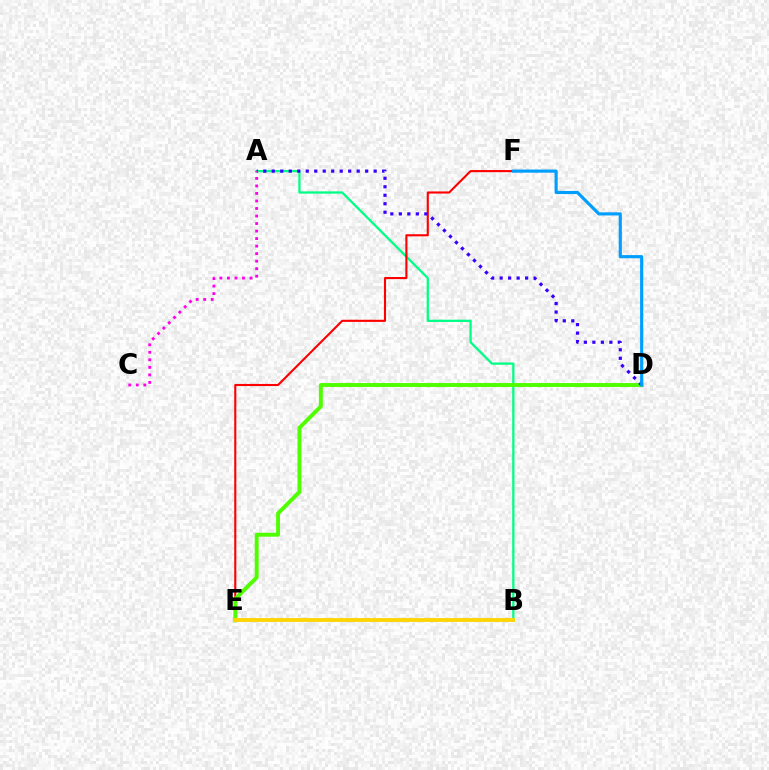{('A', 'B'): [{'color': '#00ff86', 'line_style': 'solid', 'thickness': 1.64}], ('E', 'F'): [{'color': '#ff0000', 'line_style': 'solid', 'thickness': 1.52}], ('D', 'E'): [{'color': '#4fff00', 'line_style': 'solid', 'thickness': 2.81}], ('A', 'D'): [{'color': '#3700ff', 'line_style': 'dotted', 'thickness': 2.31}], ('D', 'F'): [{'color': '#009eff', 'line_style': 'solid', 'thickness': 2.26}], ('B', 'E'): [{'color': '#ffd500', 'line_style': 'solid', 'thickness': 2.77}], ('A', 'C'): [{'color': '#ff00ed', 'line_style': 'dotted', 'thickness': 2.04}]}